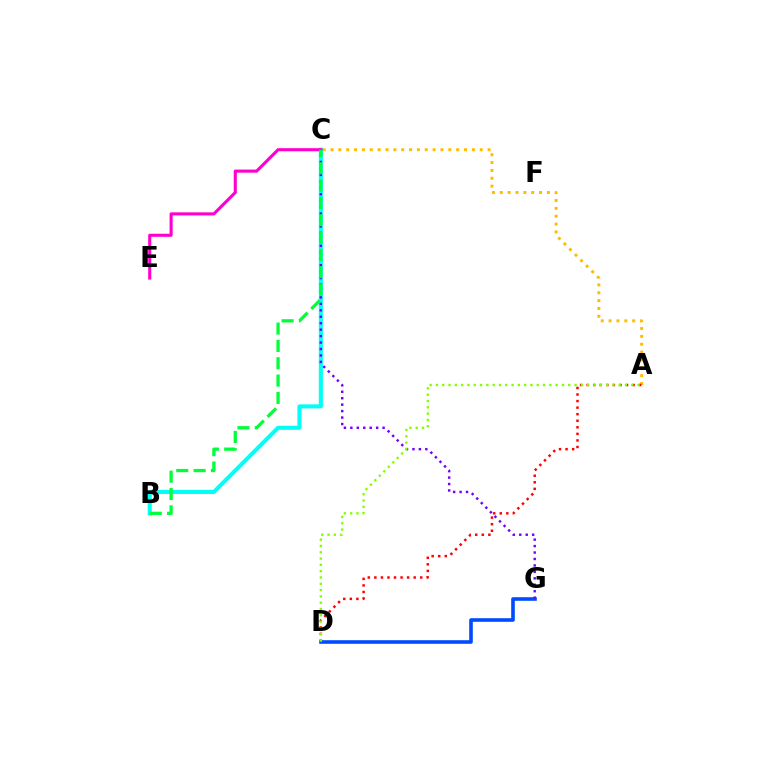{('A', 'C'): [{'color': '#ffbd00', 'line_style': 'dotted', 'thickness': 2.13}], ('D', 'G'): [{'color': '#004bff', 'line_style': 'solid', 'thickness': 2.59}], ('B', 'C'): [{'color': '#00fff6', 'line_style': 'solid', 'thickness': 2.92}, {'color': '#00ff39', 'line_style': 'dashed', 'thickness': 2.35}], ('C', 'E'): [{'color': '#ff00cf', 'line_style': 'solid', 'thickness': 2.23}], ('C', 'G'): [{'color': '#7200ff', 'line_style': 'dotted', 'thickness': 1.75}], ('A', 'D'): [{'color': '#ff0000', 'line_style': 'dotted', 'thickness': 1.78}, {'color': '#84ff00', 'line_style': 'dotted', 'thickness': 1.71}]}